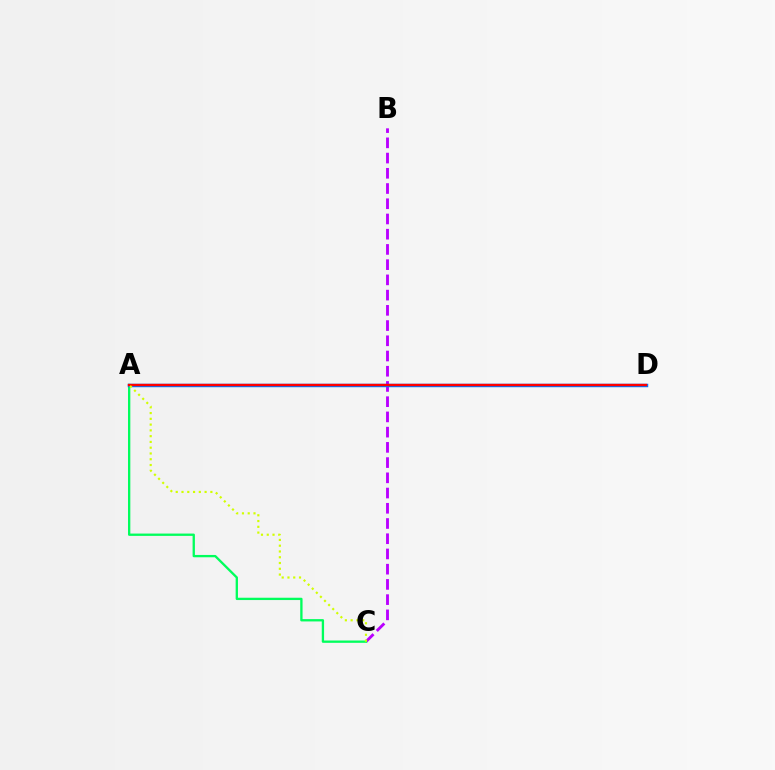{('B', 'C'): [{'color': '#b900ff', 'line_style': 'dashed', 'thickness': 2.07}], ('A', 'C'): [{'color': '#00ff5c', 'line_style': 'solid', 'thickness': 1.67}, {'color': '#d1ff00', 'line_style': 'dotted', 'thickness': 1.57}], ('A', 'D'): [{'color': '#0074ff', 'line_style': 'solid', 'thickness': 2.49}, {'color': '#ff0000', 'line_style': 'solid', 'thickness': 1.7}]}